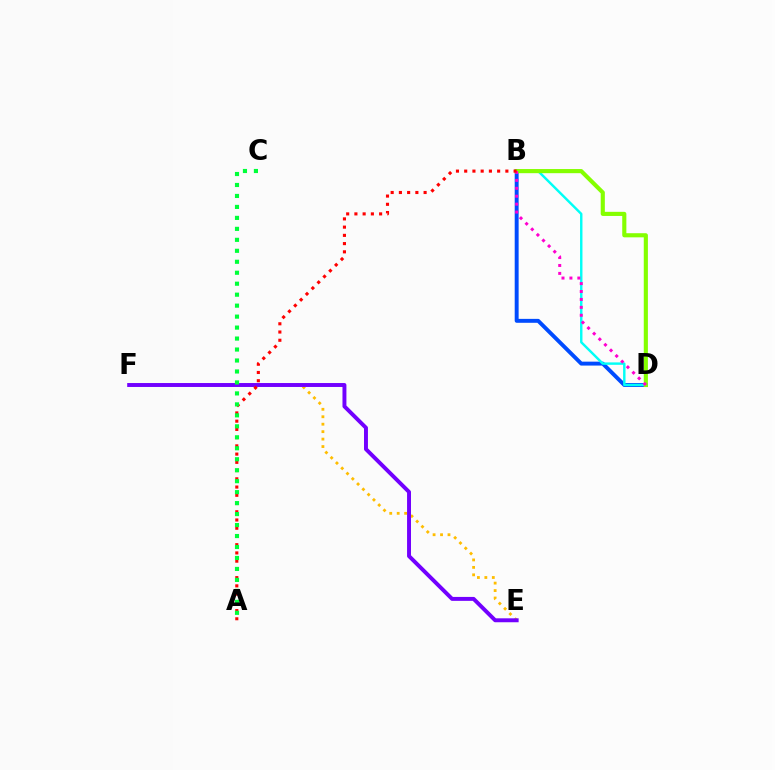{('E', 'F'): [{'color': '#ffbd00', 'line_style': 'dotted', 'thickness': 2.02}, {'color': '#7200ff', 'line_style': 'solid', 'thickness': 2.83}], ('B', 'D'): [{'color': '#004bff', 'line_style': 'solid', 'thickness': 2.83}, {'color': '#00fff6', 'line_style': 'solid', 'thickness': 1.74}, {'color': '#84ff00', 'line_style': 'solid', 'thickness': 2.97}, {'color': '#ff00cf', 'line_style': 'dotted', 'thickness': 2.15}], ('A', 'B'): [{'color': '#ff0000', 'line_style': 'dotted', 'thickness': 2.24}], ('A', 'C'): [{'color': '#00ff39', 'line_style': 'dotted', 'thickness': 2.98}]}